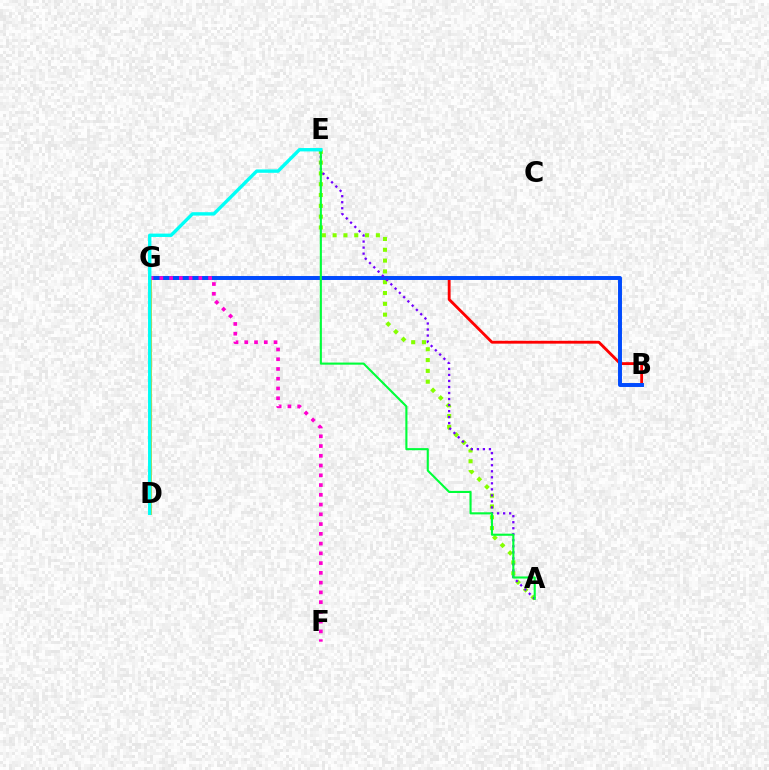{('B', 'G'): [{'color': '#ff0000', 'line_style': 'solid', 'thickness': 2.05}, {'color': '#004bff', 'line_style': 'solid', 'thickness': 2.84}], ('D', 'G'): [{'color': '#ffbd00', 'line_style': 'solid', 'thickness': 2.04}], ('A', 'E'): [{'color': '#84ff00', 'line_style': 'dotted', 'thickness': 2.94}, {'color': '#7200ff', 'line_style': 'dotted', 'thickness': 1.64}, {'color': '#00ff39', 'line_style': 'solid', 'thickness': 1.52}], ('F', 'G'): [{'color': '#ff00cf', 'line_style': 'dotted', 'thickness': 2.65}], ('D', 'E'): [{'color': '#00fff6', 'line_style': 'solid', 'thickness': 2.43}]}